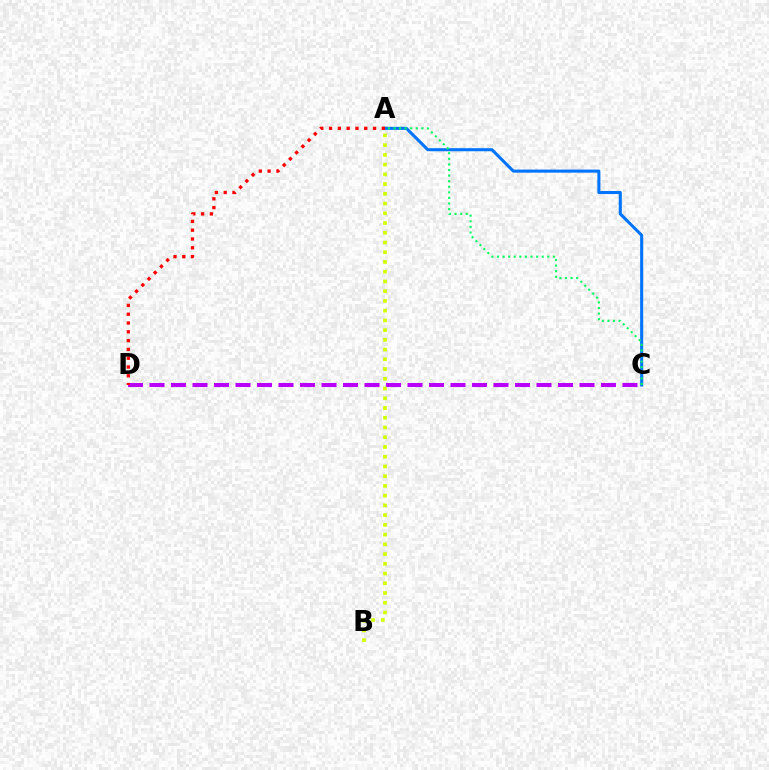{('A', 'C'): [{'color': '#0074ff', 'line_style': 'solid', 'thickness': 2.2}, {'color': '#00ff5c', 'line_style': 'dotted', 'thickness': 1.52}], ('C', 'D'): [{'color': '#b900ff', 'line_style': 'dashed', 'thickness': 2.92}], ('A', 'B'): [{'color': '#d1ff00', 'line_style': 'dotted', 'thickness': 2.65}], ('A', 'D'): [{'color': '#ff0000', 'line_style': 'dotted', 'thickness': 2.39}]}